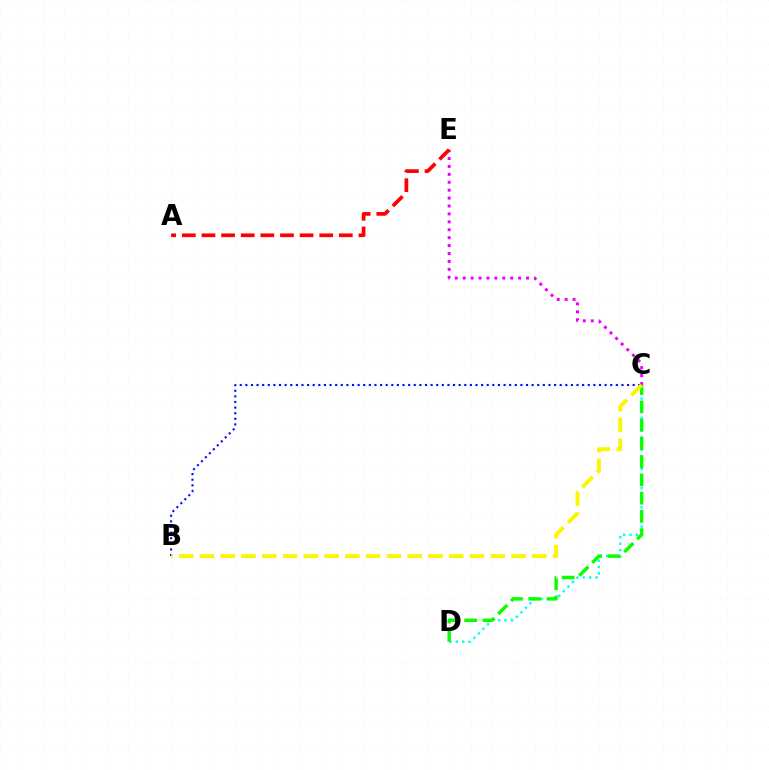{('C', 'D'): [{'color': '#00fff6', 'line_style': 'dotted', 'thickness': 1.74}, {'color': '#08ff00', 'line_style': 'dashed', 'thickness': 2.48}], ('C', 'E'): [{'color': '#ee00ff', 'line_style': 'dotted', 'thickness': 2.15}], ('B', 'C'): [{'color': '#0010ff', 'line_style': 'dotted', 'thickness': 1.53}, {'color': '#fcf500', 'line_style': 'dashed', 'thickness': 2.82}], ('A', 'E'): [{'color': '#ff0000', 'line_style': 'dashed', 'thickness': 2.67}]}